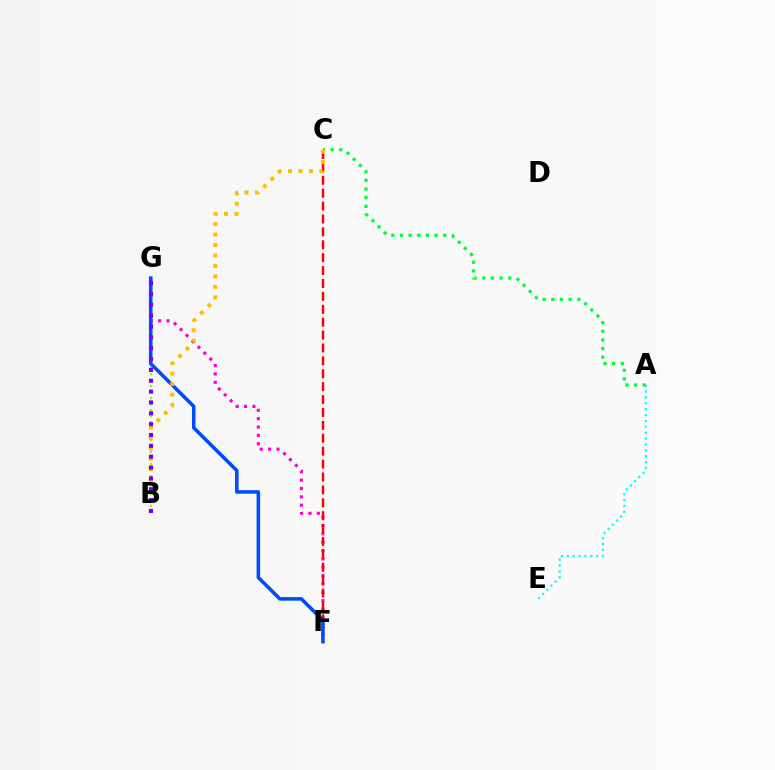{('B', 'G'): [{'color': '#84ff00', 'line_style': 'dotted', 'thickness': 1.63}, {'color': '#7200ff', 'line_style': 'dotted', 'thickness': 2.95}], ('F', 'G'): [{'color': '#ff00cf', 'line_style': 'dotted', 'thickness': 2.27}, {'color': '#004bff', 'line_style': 'solid', 'thickness': 2.55}], ('A', 'E'): [{'color': '#00fff6', 'line_style': 'dotted', 'thickness': 1.6}], ('C', 'F'): [{'color': '#ff0000', 'line_style': 'dashed', 'thickness': 1.75}], ('A', 'C'): [{'color': '#00ff39', 'line_style': 'dotted', 'thickness': 2.35}], ('B', 'C'): [{'color': '#ffbd00', 'line_style': 'dotted', 'thickness': 2.84}]}